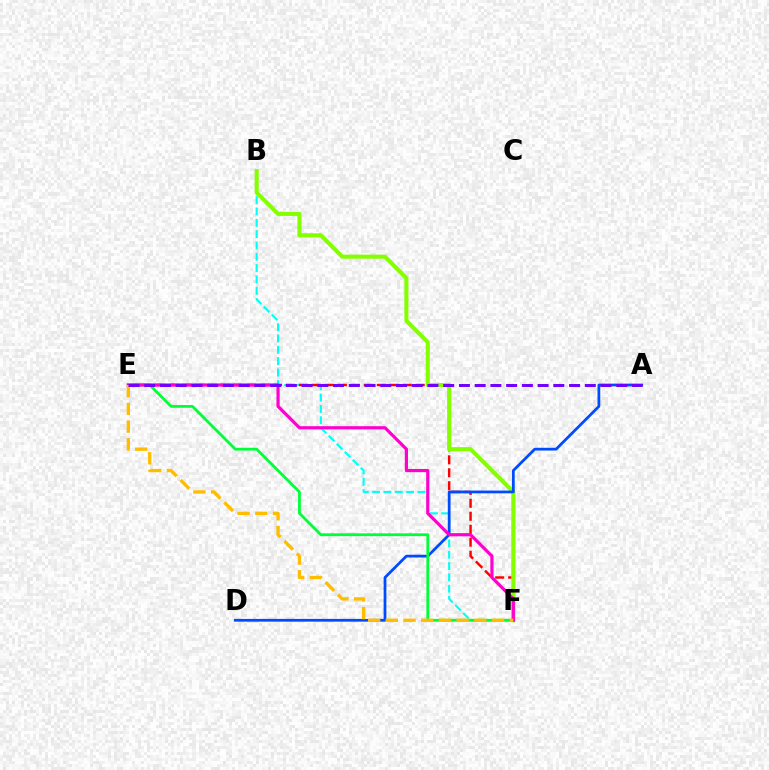{('B', 'F'): [{'color': '#00fff6', 'line_style': 'dashed', 'thickness': 1.54}, {'color': '#84ff00', 'line_style': 'solid', 'thickness': 2.93}], ('E', 'F'): [{'color': '#ff0000', 'line_style': 'dashed', 'thickness': 1.76}, {'color': '#00ff39', 'line_style': 'solid', 'thickness': 2.01}, {'color': '#ff00cf', 'line_style': 'solid', 'thickness': 2.3}, {'color': '#ffbd00', 'line_style': 'dashed', 'thickness': 2.4}], ('A', 'D'): [{'color': '#004bff', 'line_style': 'solid', 'thickness': 1.99}], ('A', 'E'): [{'color': '#7200ff', 'line_style': 'dashed', 'thickness': 2.14}]}